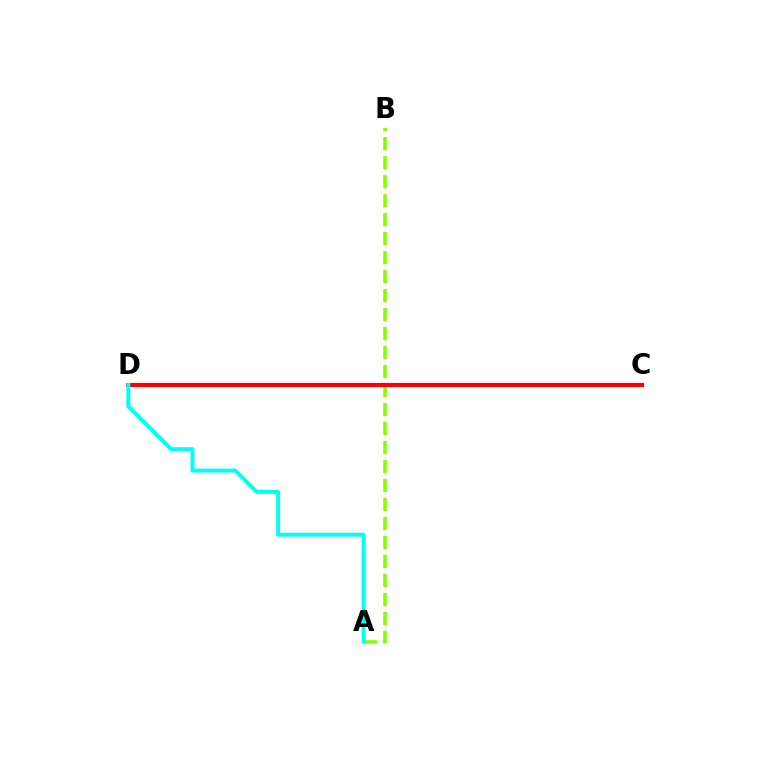{('C', 'D'): [{'color': '#7200ff', 'line_style': 'solid', 'thickness': 1.88}, {'color': '#ff0000', 'line_style': 'solid', 'thickness': 2.99}], ('A', 'B'): [{'color': '#84ff00', 'line_style': 'dashed', 'thickness': 2.58}], ('A', 'D'): [{'color': '#00fff6', 'line_style': 'solid', 'thickness': 2.83}]}